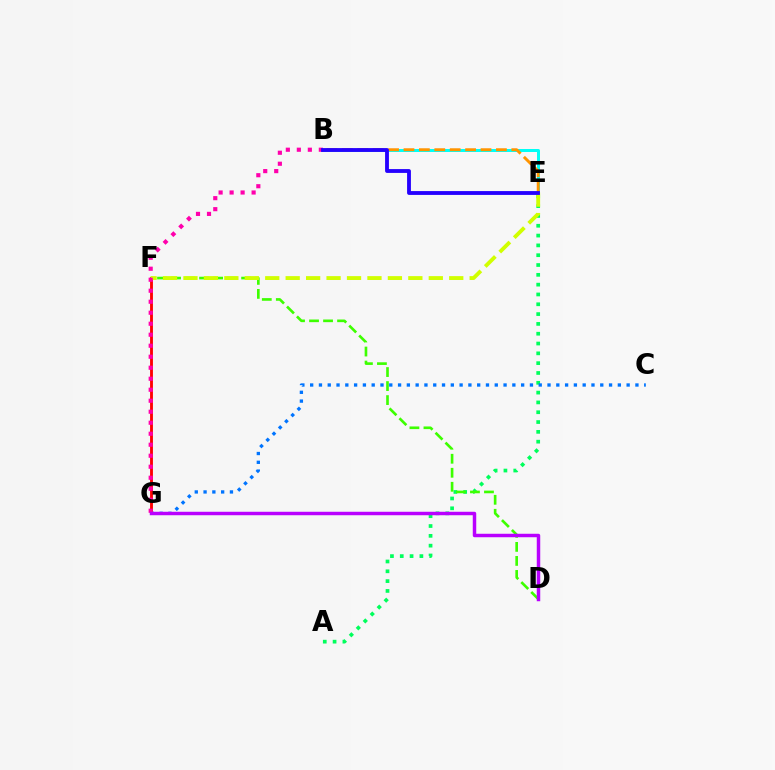{('A', 'E'): [{'color': '#00ff5c', 'line_style': 'dotted', 'thickness': 2.67}], ('D', 'F'): [{'color': '#3dff00', 'line_style': 'dashed', 'thickness': 1.9}], ('B', 'E'): [{'color': '#00fff6', 'line_style': 'solid', 'thickness': 2.15}, {'color': '#ff9400', 'line_style': 'dashed', 'thickness': 2.09}, {'color': '#2500ff', 'line_style': 'solid', 'thickness': 2.76}], ('C', 'G'): [{'color': '#0074ff', 'line_style': 'dotted', 'thickness': 2.39}], ('F', 'G'): [{'color': '#ff0000', 'line_style': 'solid', 'thickness': 2.05}], ('E', 'F'): [{'color': '#d1ff00', 'line_style': 'dashed', 'thickness': 2.78}], ('B', 'G'): [{'color': '#ff00ac', 'line_style': 'dotted', 'thickness': 2.99}], ('D', 'G'): [{'color': '#b900ff', 'line_style': 'solid', 'thickness': 2.49}]}